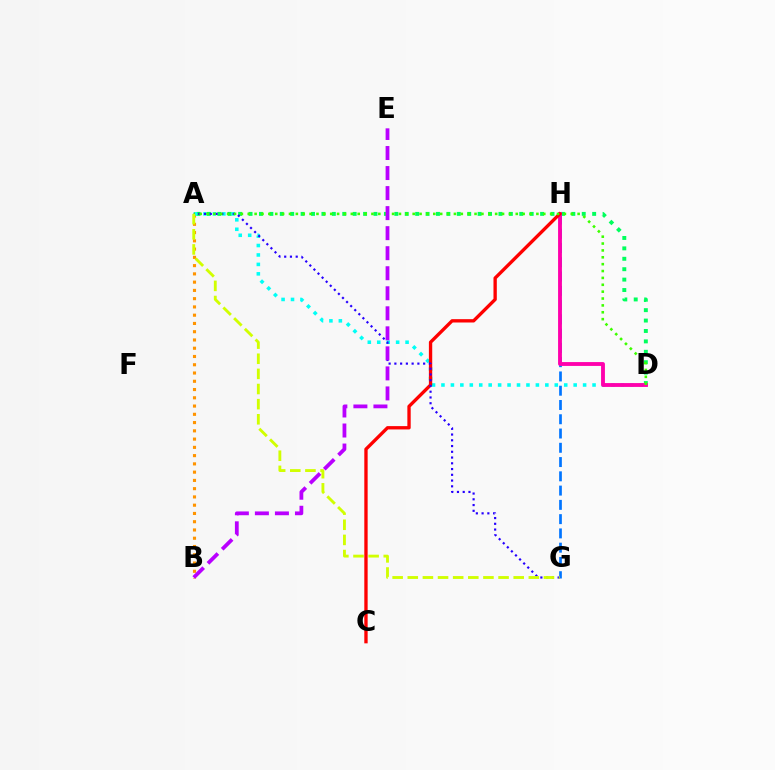{('A', 'B'): [{'color': '#ff9400', 'line_style': 'dotted', 'thickness': 2.24}], ('A', 'D'): [{'color': '#00ff5c', 'line_style': 'dotted', 'thickness': 2.83}, {'color': '#00fff6', 'line_style': 'dotted', 'thickness': 2.57}, {'color': '#3dff00', 'line_style': 'dotted', 'thickness': 1.87}], ('G', 'H'): [{'color': '#0074ff', 'line_style': 'dashed', 'thickness': 1.94}], ('D', 'H'): [{'color': '#ff00ac', 'line_style': 'solid', 'thickness': 2.77}], ('C', 'H'): [{'color': '#ff0000', 'line_style': 'solid', 'thickness': 2.4}], ('A', 'G'): [{'color': '#2500ff', 'line_style': 'dotted', 'thickness': 1.56}, {'color': '#d1ff00', 'line_style': 'dashed', 'thickness': 2.06}], ('B', 'E'): [{'color': '#b900ff', 'line_style': 'dashed', 'thickness': 2.72}]}